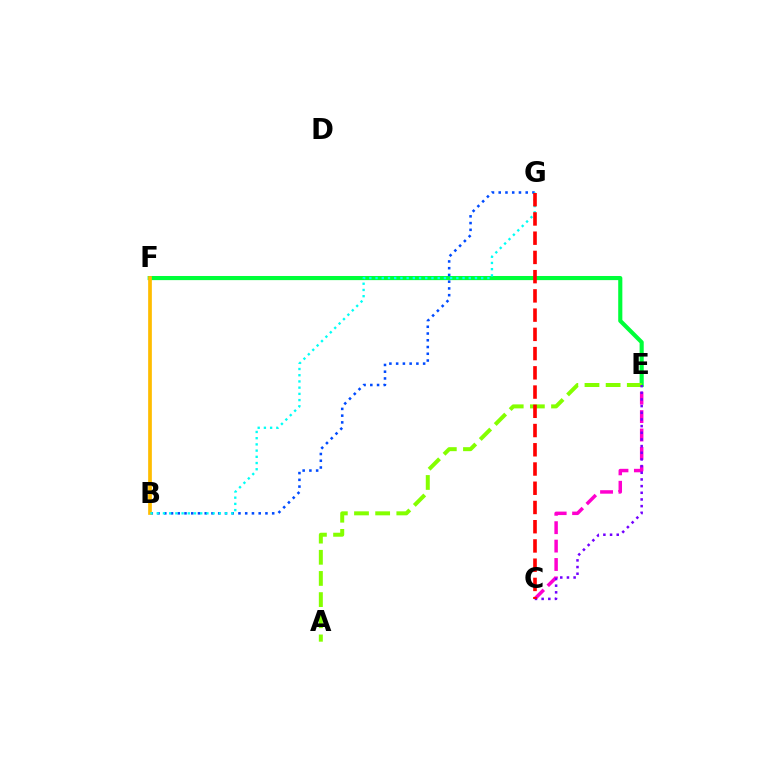{('C', 'E'): [{'color': '#ff00cf', 'line_style': 'dashed', 'thickness': 2.5}, {'color': '#7200ff', 'line_style': 'dotted', 'thickness': 1.81}], ('E', 'F'): [{'color': '#00ff39', 'line_style': 'solid', 'thickness': 2.97}], ('B', 'G'): [{'color': '#004bff', 'line_style': 'dotted', 'thickness': 1.83}, {'color': '#00fff6', 'line_style': 'dotted', 'thickness': 1.69}], ('B', 'F'): [{'color': '#ffbd00', 'line_style': 'solid', 'thickness': 2.67}], ('A', 'E'): [{'color': '#84ff00', 'line_style': 'dashed', 'thickness': 2.87}], ('C', 'G'): [{'color': '#ff0000', 'line_style': 'dashed', 'thickness': 2.61}]}